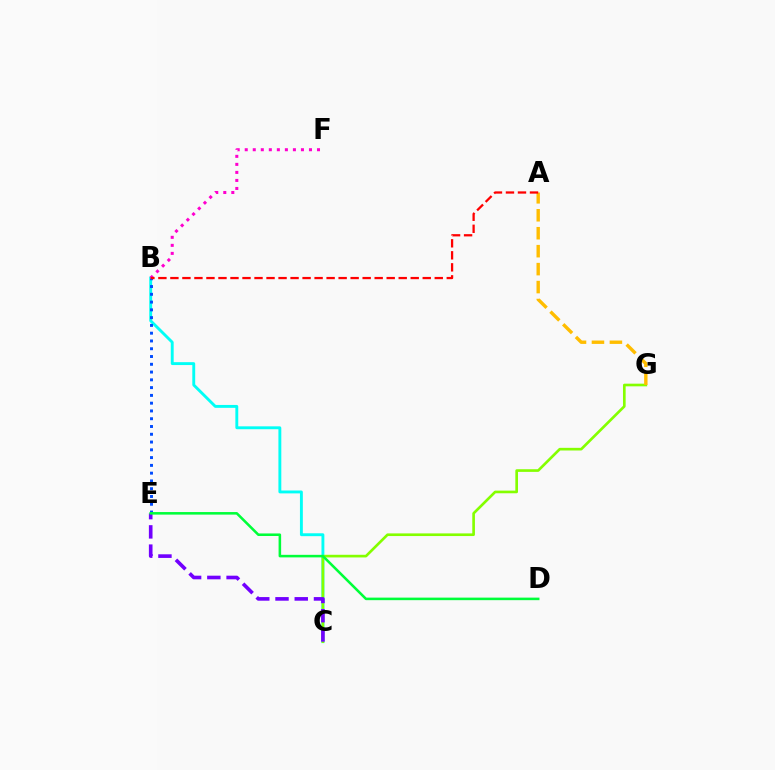{('B', 'C'): [{'color': '#00fff6', 'line_style': 'solid', 'thickness': 2.08}], ('B', 'E'): [{'color': '#004bff', 'line_style': 'dotted', 'thickness': 2.11}], ('B', 'F'): [{'color': '#ff00cf', 'line_style': 'dotted', 'thickness': 2.18}], ('C', 'G'): [{'color': '#84ff00', 'line_style': 'solid', 'thickness': 1.91}], ('C', 'E'): [{'color': '#7200ff', 'line_style': 'dashed', 'thickness': 2.61}], ('D', 'E'): [{'color': '#00ff39', 'line_style': 'solid', 'thickness': 1.84}], ('A', 'G'): [{'color': '#ffbd00', 'line_style': 'dashed', 'thickness': 2.44}], ('A', 'B'): [{'color': '#ff0000', 'line_style': 'dashed', 'thickness': 1.63}]}